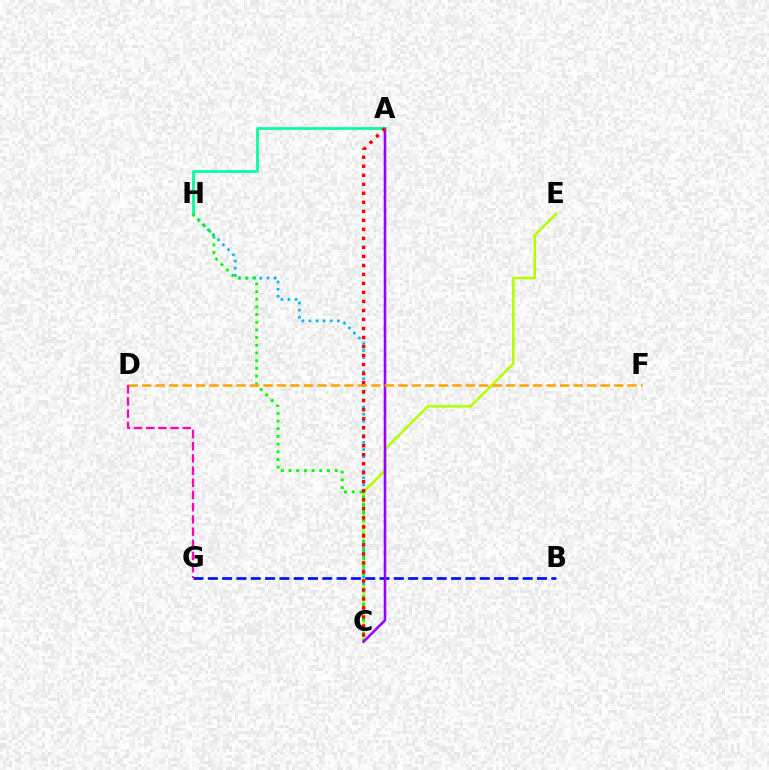{('C', 'E'): [{'color': '#b3ff00', 'line_style': 'solid', 'thickness': 1.84}], ('C', 'H'): [{'color': '#00b5ff', 'line_style': 'dotted', 'thickness': 1.92}, {'color': '#08ff00', 'line_style': 'dotted', 'thickness': 2.09}], ('B', 'G'): [{'color': '#0010ff', 'line_style': 'dashed', 'thickness': 1.94}], ('A', 'C'): [{'color': '#9b00ff', 'line_style': 'solid', 'thickness': 1.84}, {'color': '#ff0000', 'line_style': 'dotted', 'thickness': 2.45}], ('A', 'H'): [{'color': '#00ff9d', 'line_style': 'solid', 'thickness': 1.97}], ('D', 'F'): [{'color': '#ffa500', 'line_style': 'dashed', 'thickness': 1.83}], ('D', 'G'): [{'color': '#ff00bd', 'line_style': 'dashed', 'thickness': 1.66}]}